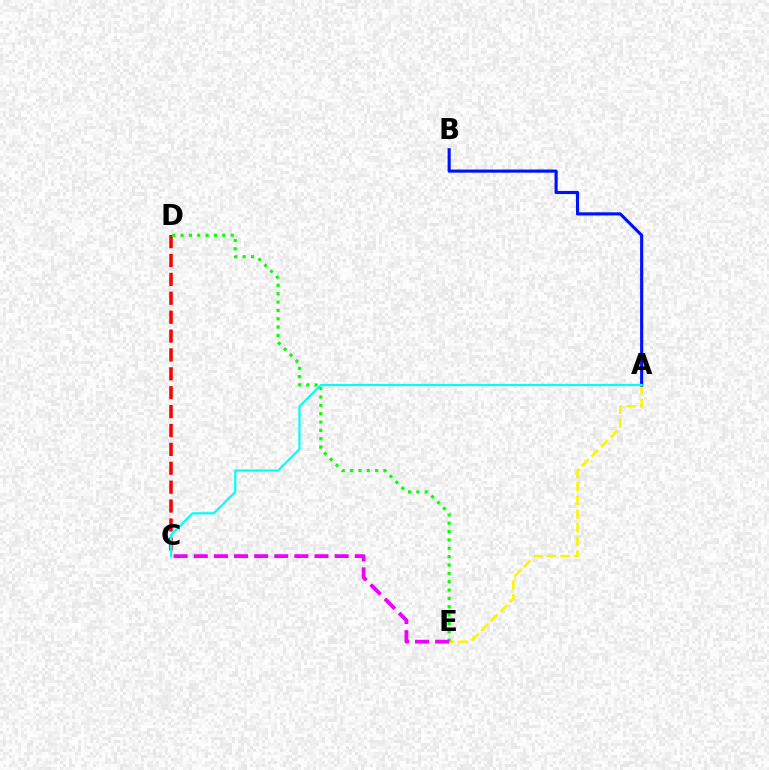{('A', 'E'): [{'color': '#fcf500', 'line_style': 'dashed', 'thickness': 1.85}], ('C', 'D'): [{'color': '#ff0000', 'line_style': 'dashed', 'thickness': 2.57}], ('D', 'E'): [{'color': '#08ff00', 'line_style': 'dotted', 'thickness': 2.27}], ('C', 'E'): [{'color': '#ee00ff', 'line_style': 'dashed', 'thickness': 2.73}], ('A', 'B'): [{'color': '#0010ff', 'line_style': 'solid', 'thickness': 2.25}], ('A', 'C'): [{'color': '#00fff6', 'line_style': 'solid', 'thickness': 1.57}]}